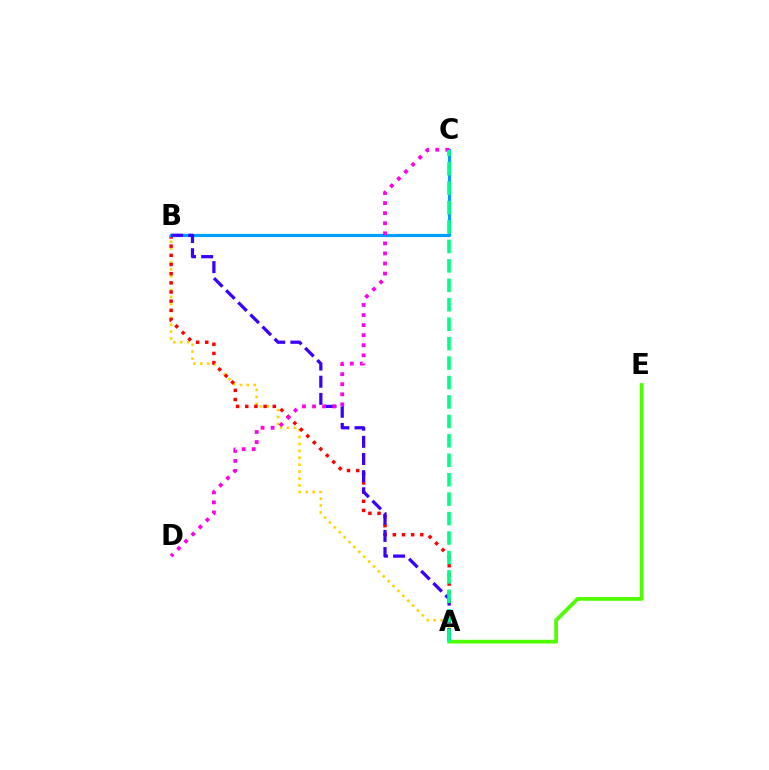{('A', 'B'): [{'color': '#ffd500', 'line_style': 'dotted', 'thickness': 1.88}, {'color': '#ff0000', 'line_style': 'dotted', 'thickness': 2.49}, {'color': '#3700ff', 'line_style': 'dashed', 'thickness': 2.33}], ('B', 'C'): [{'color': '#009eff', 'line_style': 'solid', 'thickness': 2.27}], ('A', 'E'): [{'color': '#4fff00', 'line_style': 'solid', 'thickness': 2.71}], ('C', 'D'): [{'color': '#ff00ed', 'line_style': 'dotted', 'thickness': 2.73}], ('A', 'C'): [{'color': '#00ff86', 'line_style': 'dashed', 'thickness': 2.64}]}